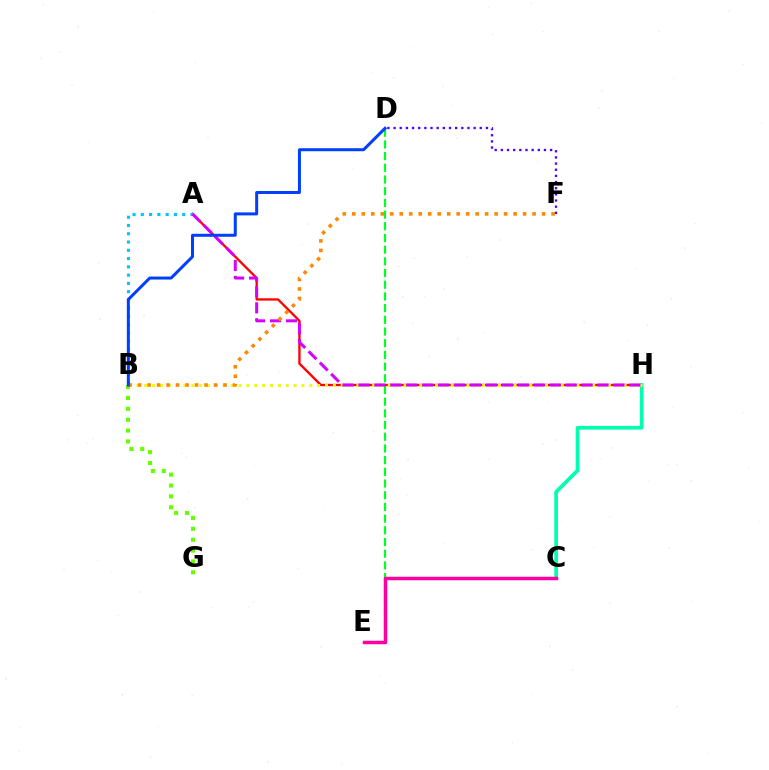{('D', 'F'): [{'color': '#4f00ff', 'line_style': 'dotted', 'thickness': 1.67}], ('A', 'H'): [{'color': '#ff0000', 'line_style': 'solid', 'thickness': 1.68}, {'color': '#d600ff', 'line_style': 'dashed', 'thickness': 2.17}], ('D', 'E'): [{'color': '#00ff27', 'line_style': 'dashed', 'thickness': 1.59}], ('A', 'B'): [{'color': '#00c7ff', 'line_style': 'dotted', 'thickness': 2.25}], ('C', 'H'): [{'color': '#00ffaf', 'line_style': 'solid', 'thickness': 2.66}], ('B', 'G'): [{'color': '#66ff00', 'line_style': 'dotted', 'thickness': 2.96}], ('B', 'H'): [{'color': '#eeff00', 'line_style': 'dotted', 'thickness': 2.14}], ('C', 'E'): [{'color': '#ff00a0', 'line_style': 'solid', 'thickness': 2.52}], ('B', 'F'): [{'color': '#ff8800', 'line_style': 'dotted', 'thickness': 2.58}], ('B', 'D'): [{'color': '#003fff', 'line_style': 'solid', 'thickness': 2.16}]}